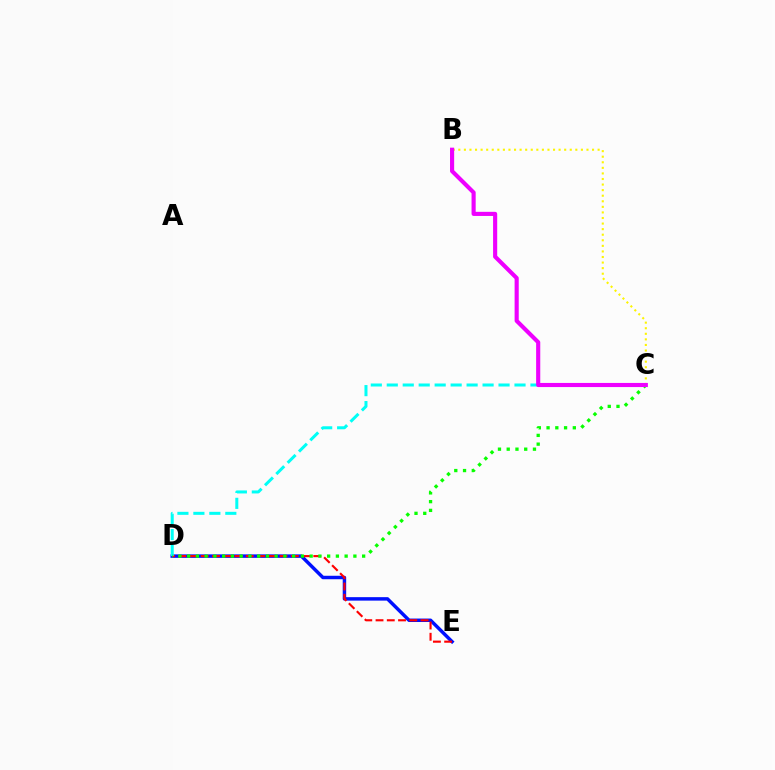{('D', 'E'): [{'color': '#0010ff', 'line_style': 'solid', 'thickness': 2.49}, {'color': '#ff0000', 'line_style': 'dashed', 'thickness': 1.53}], ('C', 'D'): [{'color': '#00fff6', 'line_style': 'dashed', 'thickness': 2.17}, {'color': '#08ff00', 'line_style': 'dotted', 'thickness': 2.38}], ('B', 'C'): [{'color': '#fcf500', 'line_style': 'dotted', 'thickness': 1.51}, {'color': '#ee00ff', 'line_style': 'solid', 'thickness': 2.97}]}